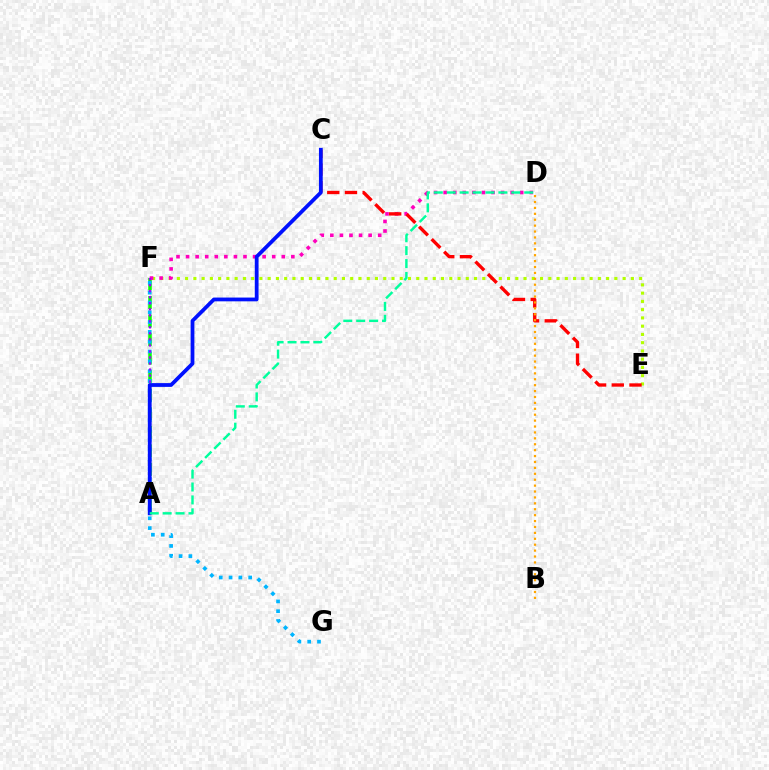{('A', 'F'): [{'color': '#08ff00', 'line_style': 'dashed', 'thickness': 2.52}, {'color': '#9b00ff', 'line_style': 'dotted', 'thickness': 1.64}], ('F', 'G'): [{'color': '#00b5ff', 'line_style': 'dotted', 'thickness': 2.67}], ('E', 'F'): [{'color': '#b3ff00', 'line_style': 'dotted', 'thickness': 2.24}], ('D', 'F'): [{'color': '#ff00bd', 'line_style': 'dotted', 'thickness': 2.6}], ('C', 'E'): [{'color': '#ff0000', 'line_style': 'dashed', 'thickness': 2.4}], ('A', 'C'): [{'color': '#0010ff', 'line_style': 'solid', 'thickness': 2.72}], ('B', 'D'): [{'color': '#ffa500', 'line_style': 'dotted', 'thickness': 1.61}], ('A', 'D'): [{'color': '#00ff9d', 'line_style': 'dashed', 'thickness': 1.76}]}